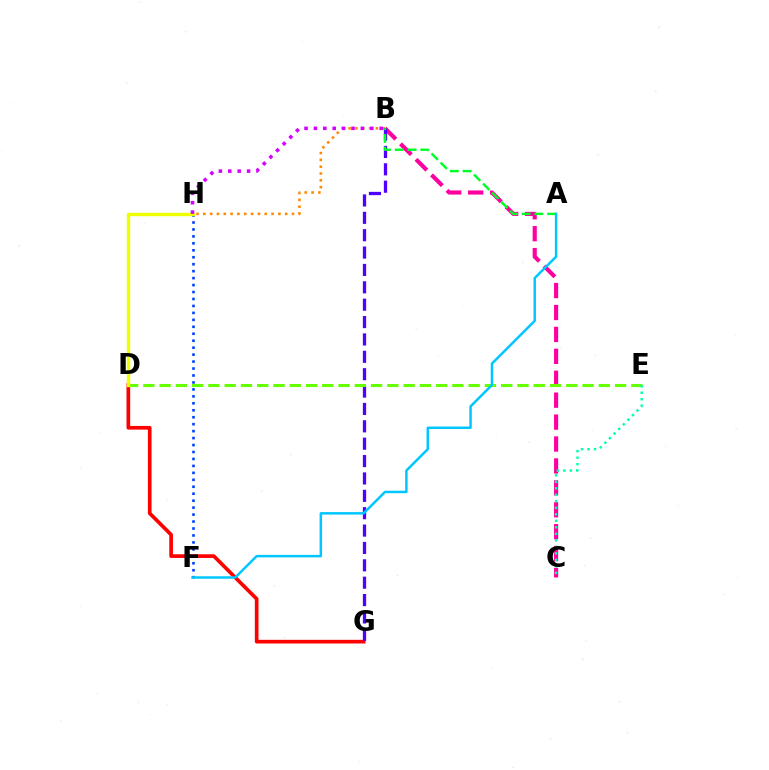{('D', 'G'): [{'color': '#ff0000', 'line_style': 'solid', 'thickness': 2.64}], ('F', 'H'): [{'color': '#003fff', 'line_style': 'dotted', 'thickness': 1.89}], ('B', 'H'): [{'color': '#ff8800', 'line_style': 'dotted', 'thickness': 1.85}, {'color': '#d600ff', 'line_style': 'dotted', 'thickness': 2.55}], ('B', 'C'): [{'color': '#ff00a0', 'line_style': 'dashed', 'thickness': 2.98}], ('B', 'G'): [{'color': '#4f00ff', 'line_style': 'dashed', 'thickness': 2.36}], ('D', 'E'): [{'color': '#66ff00', 'line_style': 'dashed', 'thickness': 2.21}], ('D', 'H'): [{'color': '#eeff00', 'line_style': 'solid', 'thickness': 2.44}], ('A', 'B'): [{'color': '#00ff27', 'line_style': 'dashed', 'thickness': 1.74}], ('A', 'F'): [{'color': '#00c7ff', 'line_style': 'solid', 'thickness': 1.79}], ('C', 'E'): [{'color': '#00ffaf', 'line_style': 'dotted', 'thickness': 1.77}]}